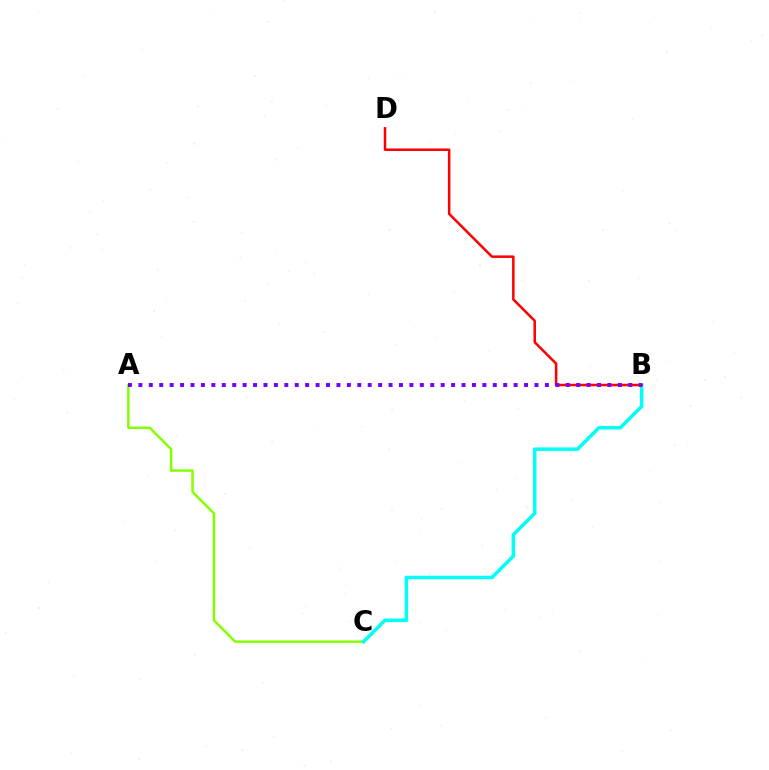{('A', 'C'): [{'color': '#84ff00', 'line_style': 'solid', 'thickness': 1.78}], ('B', 'C'): [{'color': '#00fff6', 'line_style': 'solid', 'thickness': 2.54}], ('B', 'D'): [{'color': '#ff0000', 'line_style': 'solid', 'thickness': 1.81}], ('A', 'B'): [{'color': '#7200ff', 'line_style': 'dotted', 'thickness': 2.83}]}